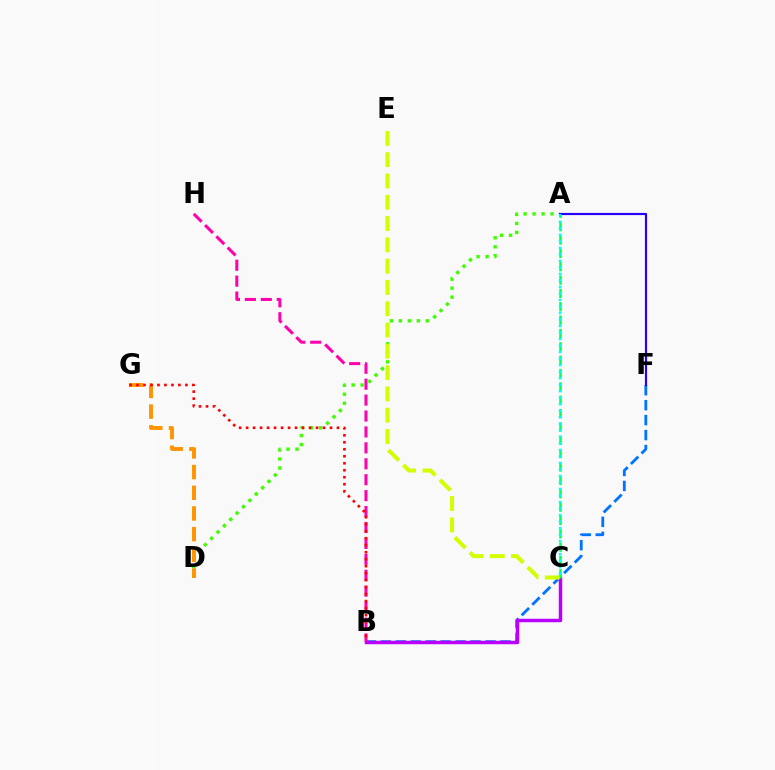{('B', 'F'): [{'color': '#0074ff', 'line_style': 'dashed', 'thickness': 2.03}], ('B', 'C'): [{'color': '#b900ff', 'line_style': 'solid', 'thickness': 2.49}], ('A', 'D'): [{'color': '#3dff00', 'line_style': 'dotted', 'thickness': 2.44}], ('B', 'H'): [{'color': '#ff00ac', 'line_style': 'dashed', 'thickness': 2.16}], ('D', 'G'): [{'color': '#ff9400', 'line_style': 'dashed', 'thickness': 2.81}], ('A', 'C'): [{'color': '#00ff5c', 'line_style': 'dashed', 'thickness': 1.81}, {'color': '#00fff6', 'line_style': 'dotted', 'thickness': 1.77}], ('B', 'G'): [{'color': '#ff0000', 'line_style': 'dotted', 'thickness': 1.9}], ('A', 'F'): [{'color': '#2500ff', 'line_style': 'solid', 'thickness': 1.57}], ('C', 'E'): [{'color': '#d1ff00', 'line_style': 'dashed', 'thickness': 2.89}]}